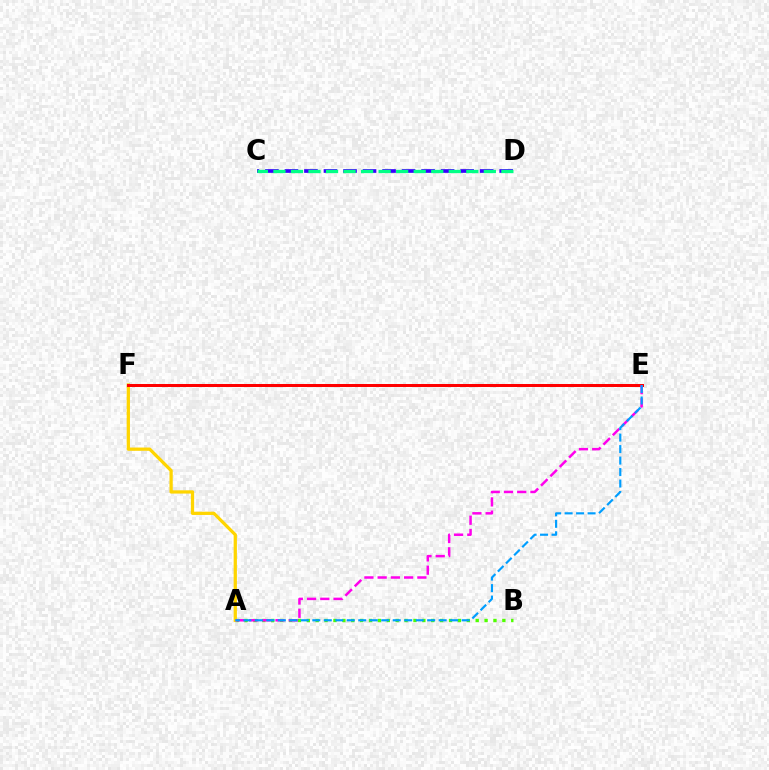{('A', 'B'): [{'color': '#4fff00', 'line_style': 'dotted', 'thickness': 2.42}], ('C', 'D'): [{'color': '#3700ff', 'line_style': 'dashed', 'thickness': 2.65}, {'color': '#00ff86', 'line_style': 'dashed', 'thickness': 2.38}], ('A', 'F'): [{'color': '#ffd500', 'line_style': 'solid', 'thickness': 2.35}], ('E', 'F'): [{'color': '#ff0000', 'line_style': 'solid', 'thickness': 2.16}], ('A', 'E'): [{'color': '#ff00ed', 'line_style': 'dashed', 'thickness': 1.8}, {'color': '#009eff', 'line_style': 'dashed', 'thickness': 1.56}]}